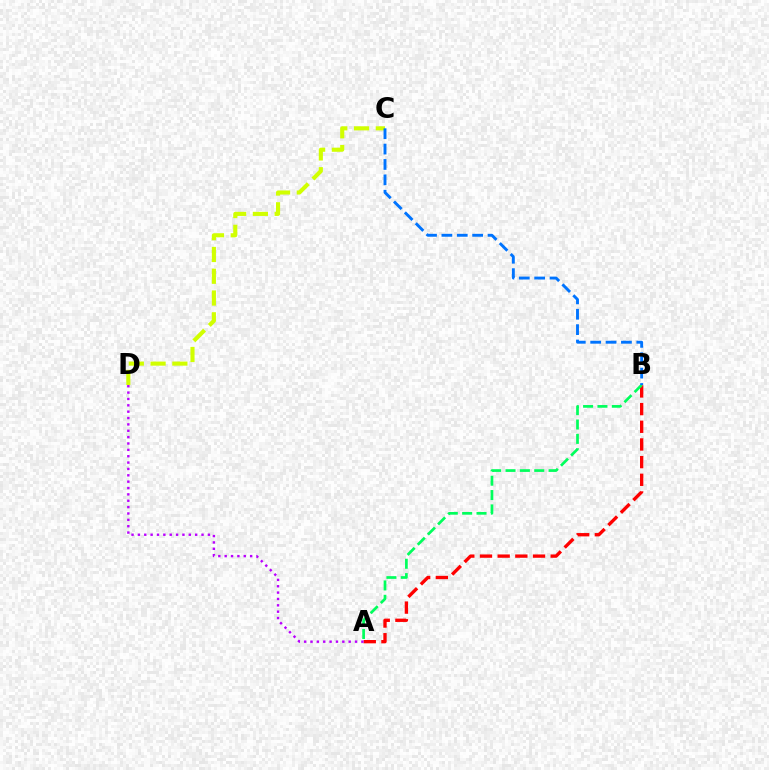{('A', 'B'): [{'color': '#ff0000', 'line_style': 'dashed', 'thickness': 2.4}, {'color': '#00ff5c', 'line_style': 'dashed', 'thickness': 1.95}], ('C', 'D'): [{'color': '#d1ff00', 'line_style': 'dashed', 'thickness': 2.96}], ('A', 'D'): [{'color': '#b900ff', 'line_style': 'dotted', 'thickness': 1.73}], ('B', 'C'): [{'color': '#0074ff', 'line_style': 'dashed', 'thickness': 2.09}]}